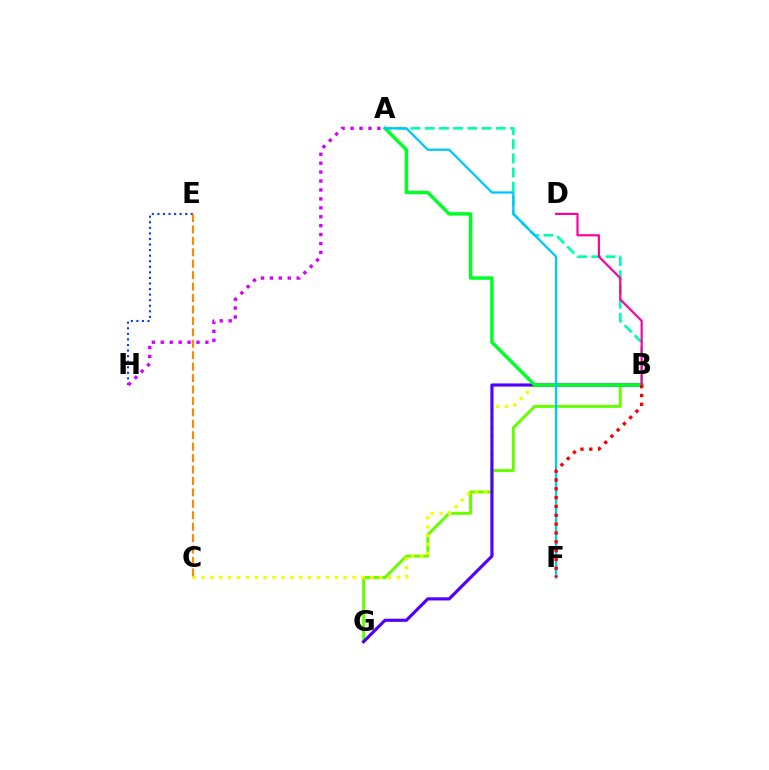{('B', 'G'): [{'color': '#66ff00', 'line_style': 'solid', 'thickness': 2.15}, {'color': '#4f00ff', 'line_style': 'solid', 'thickness': 2.26}], ('E', 'H'): [{'color': '#003fff', 'line_style': 'dotted', 'thickness': 1.51}], ('A', 'B'): [{'color': '#00ffaf', 'line_style': 'dashed', 'thickness': 1.93}, {'color': '#00ff27', 'line_style': 'solid', 'thickness': 2.5}], ('B', 'C'): [{'color': '#eeff00', 'line_style': 'dotted', 'thickness': 2.42}], ('C', 'E'): [{'color': '#ff8800', 'line_style': 'dashed', 'thickness': 1.55}], ('B', 'D'): [{'color': '#ff00a0', 'line_style': 'solid', 'thickness': 1.58}], ('A', 'F'): [{'color': '#00c7ff', 'line_style': 'solid', 'thickness': 1.65}], ('B', 'F'): [{'color': '#ff0000', 'line_style': 'dotted', 'thickness': 2.4}], ('A', 'H'): [{'color': '#d600ff', 'line_style': 'dotted', 'thickness': 2.43}]}